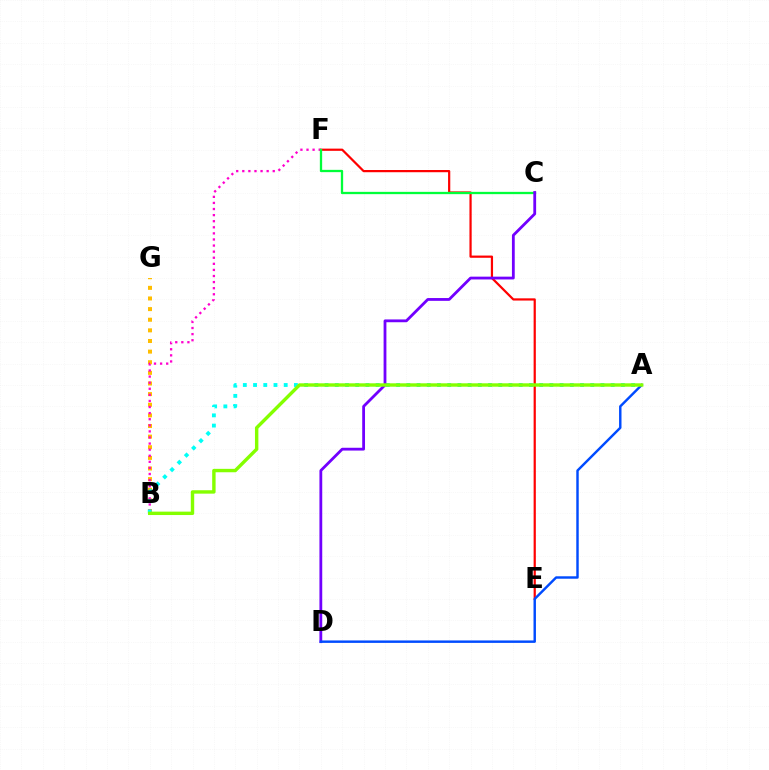{('B', 'G'): [{'color': '#ffbd00', 'line_style': 'dotted', 'thickness': 2.89}], ('E', 'F'): [{'color': '#ff0000', 'line_style': 'solid', 'thickness': 1.59}], ('B', 'F'): [{'color': '#ff00cf', 'line_style': 'dotted', 'thickness': 1.65}], ('C', 'F'): [{'color': '#00ff39', 'line_style': 'solid', 'thickness': 1.66}], ('A', 'B'): [{'color': '#00fff6', 'line_style': 'dotted', 'thickness': 2.78}, {'color': '#84ff00', 'line_style': 'solid', 'thickness': 2.45}], ('C', 'D'): [{'color': '#7200ff', 'line_style': 'solid', 'thickness': 2.02}], ('A', 'D'): [{'color': '#004bff', 'line_style': 'solid', 'thickness': 1.76}]}